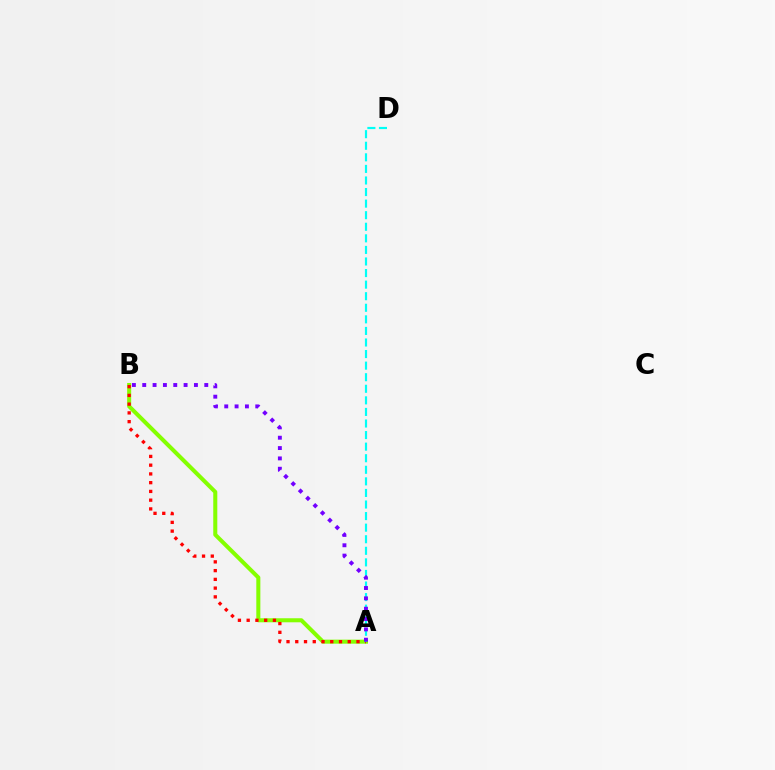{('A', 'B'): [{'color': '#84ff00', 'line_style': 'solid', 'thickness': 2.91}, {'color': '#ff0000', 'line_style': 'dotted', 'thickness': 2.38}, {'color': '#7200ff', 'line_style': 'dotted', 'thickness': 2.81}], ('A', 'D'): [{'color': '#00fff6', 'line_style': 'dashed', 'thickness': 1.57}]}